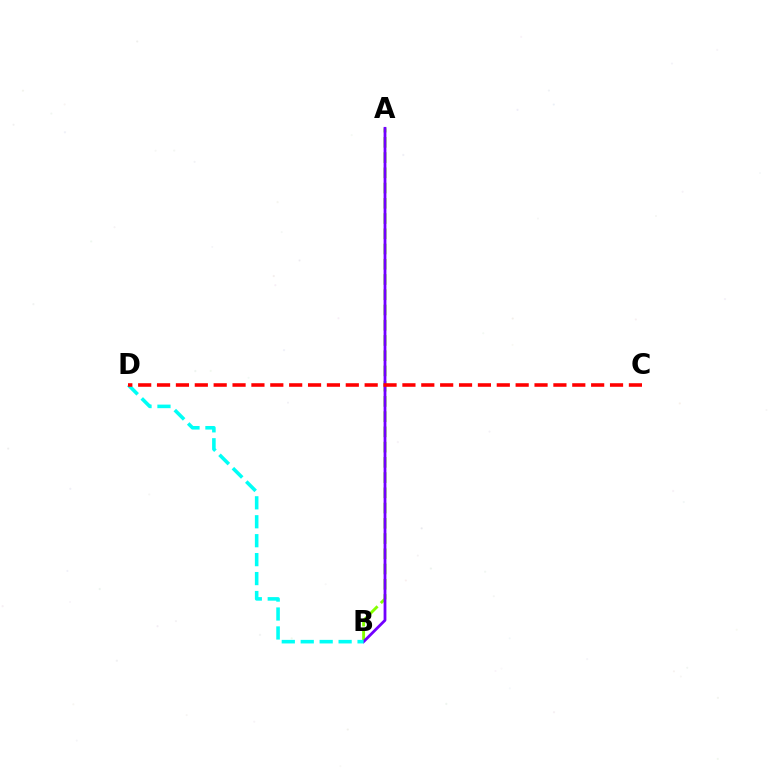{('A', 'B'): [{'color': '#84ff00', 'line_style': 'dashed', 'thickness': 2.07}, {'color': '#7200ff', 'line_style': 'solid', 'thickness': 2.01}], ('B', 'D'): [{'color': '#00fff6', 'line_style': 'dashed', 'thickness': 2.57}], ('C', 'D'): [{'color': '#ff0000', 'line_style': 'dashed', 'thickness': 2.56}]}